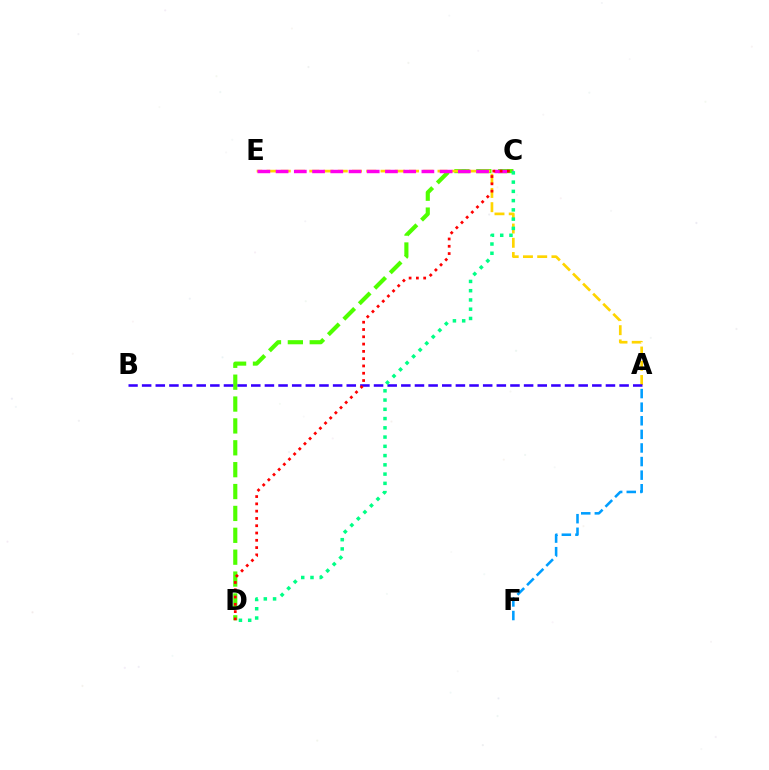{('C', 'D'): [{'color': '#4fff00', 'line_style': 'dashed', 'thickness': 2.97}, {'color': '#ff0000', 'line_style': 'dotted', 'thickness': 1.98}, {'color': '#00ff86', 'line_style': 'dotted', 'thickness': 2.51}], ('A', 'E'): [{'color': '#ffd500', 'line_style': 'dashed', 'thickness': 1.94}], ('C', 'E'): [{'color': '#ff00ed', 'line_style': 'dashed', 'thickness': 2.48}], ('A', 'B'): [{'color': '#3700ff', 'line_style': 'dashed', 'thickness': 1.85}], ('A', 'F'): [{'color': '#009eff', 'line_style': 'dashed', 'thickness': 1.85}]}